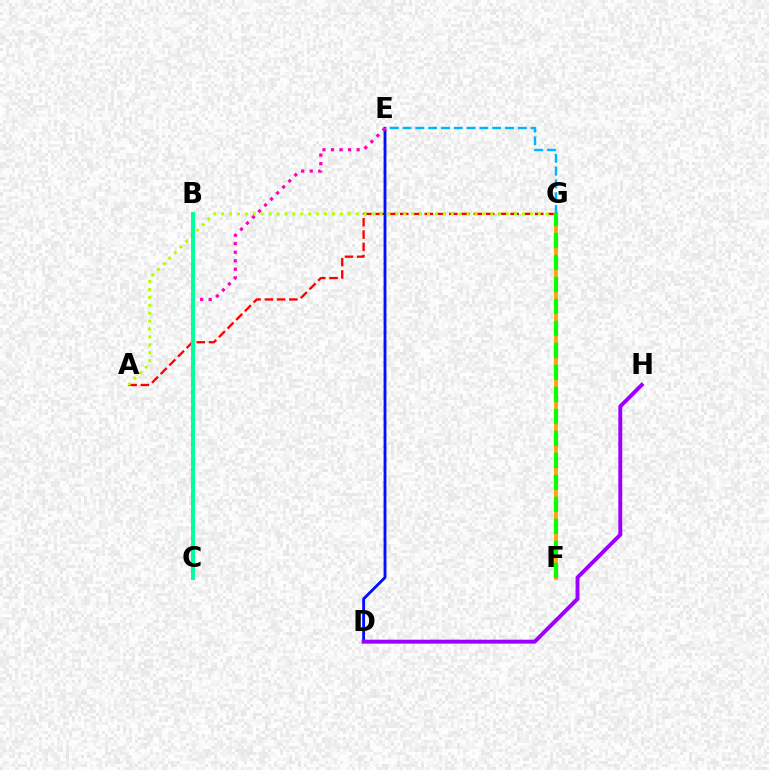{('A', 'G'): [{'color': '#ff0000', 'line_style': 'dashed', 'thickness': 1.67}, {'color': '#b3ff00', 'line_style': 'dotted', 'thickness': 2.15}], ('D', 'E'): [{'color': '#0010ff', 'line_style': 'solid', 'thickness': 2.05}], ('C', 'E'): [{'color': '#ff00bd', 'line_style': 'dotted', 'thickness': 2.32}], ('F', 'G'): [{'color': '#ffa500', 'line_style': 'solid', 'thickness': 2.73}, {'color': '#08ff00', 'line_style': 'dashed', 'thickness': 2.99}], ('D', 'H'): [{'color': '#9b00ff', 'line_style': 'solid', 'thickness': 2.83}], ('E', 'G'): [{'color': '#00b5ff', 'line_style': 'dashed', 'thickness': 1.74}], ('B', 'C'): [{'color': '#00ff9d', 'line_style': 'solid', 'thickness': 2.84}]}